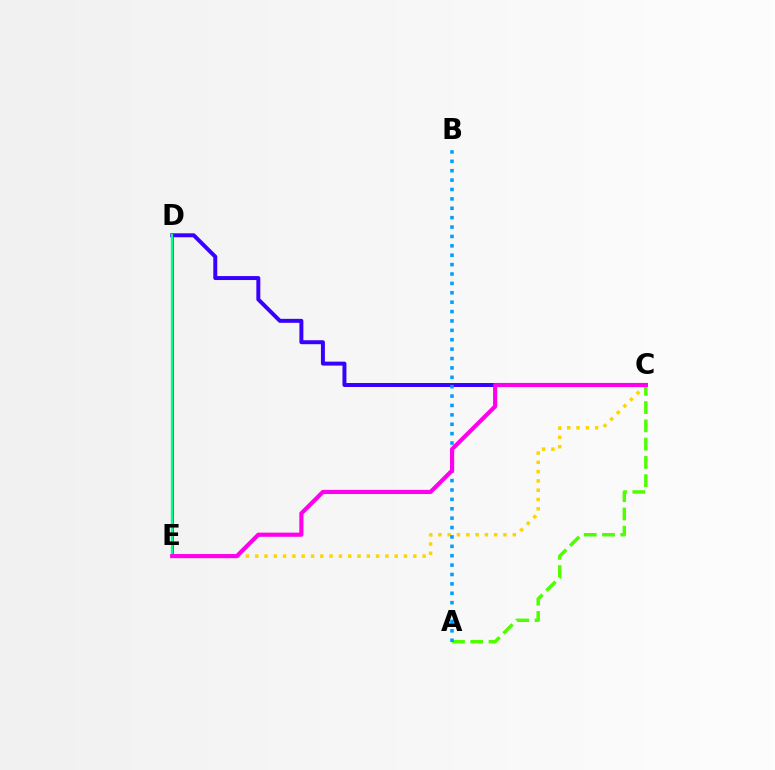{('C', 'E'): [{'color': '#ffd500', 'line_style': 'dotted', 'thickness': 2.53}, {'color': '#ff00ed', 'line_style': 'solid', 'thickness': 2.99}], ('D', 'E'): [{'color': '#ff0000', 'line_style': 'solid', 'thickness': 1.94}, {'color': '#00ff86', 'line_style': 'solid', 'thickness': 1.71}], ('C', 'D'): [{'color': '#3700ff', 'line_style': 'solid', 'thickness': 2.85}], ('A', 'C'): [{'color': '#4fff00', 'line_style': 'dashed', 'thickness': 2.48}], ('A', 'B'): [{'color': '#009eff', 'line_style': 'dotted', 'thickness': 2.55}]}